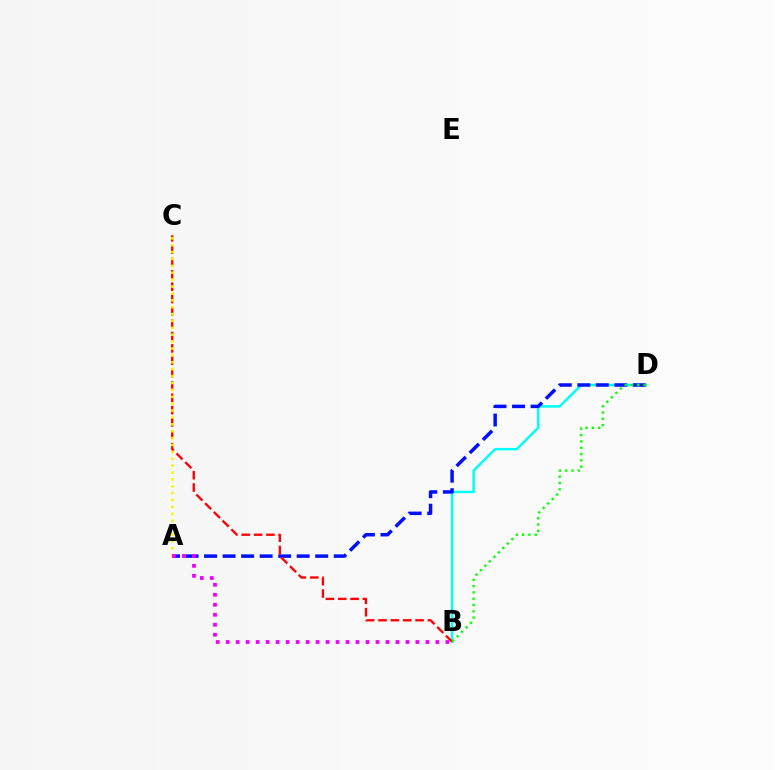{('B', 'D'): [{'color': '#00fff6', 'line_style': 'solid', 'thickness': 1.78}, {'color': '#08ff00', 'line_style': 'dotted', 'thickness': 1.71}], ('A', 'D'): [{'color': '#0010ff', 'line_style': 'dashed', 'thickness': 2.52}], ('B', 'C'): [{'color': '#ff0000', 'line_style': 'dashed', 'thickness': 1.68}], ('A', 'C'): [{'color': '#fcf500', 'line_style': 'dotted', 'thickness': 1.87}], ('A', 'B'): [{'color': '#ee00ff', 'line_style': 'dotted', 'thickness': 2.71}]}